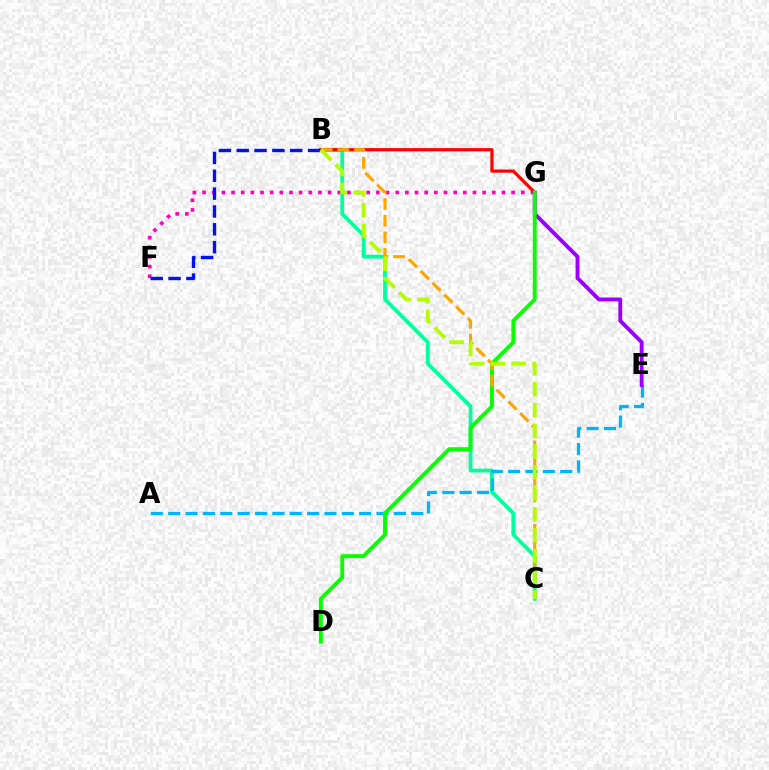{('F', 'G'): [{'color': '#ff00bd', 'line_style': 'dotted', 'thickness': 2.62}], ('B', 'C'): [{'color': '#00ff9d', 'line_style': 'solid', 'thickness': 2.72}, {'color': '#ffa500', 'line_style': 'dashed', 'thickness': 2.27}, {'color': '#b3ff00', 'line_style': 'dashed', 'thickness': 2.83}], ('B', 'G'): [{'color': '#ff0000', 'line_style': 'solid', 'thickness': 2.29}], ('A', 'E'): [{'color': '#00b5ff', 'line_style': 'dashed', 'thickness': 2.36}], ('E', 'G'): [{'color': '#9b00ff', 'line_style': 'solid', 'thickness': 2.78}], ('D', 'G'): [{'color': '#08ff00', 'line_style': 'solid', 'thickness': 2.8}], ('B', 'F'): [{'color': '#0010ff', 'line_style': 'dashed', 'thickness': 2.42}]}